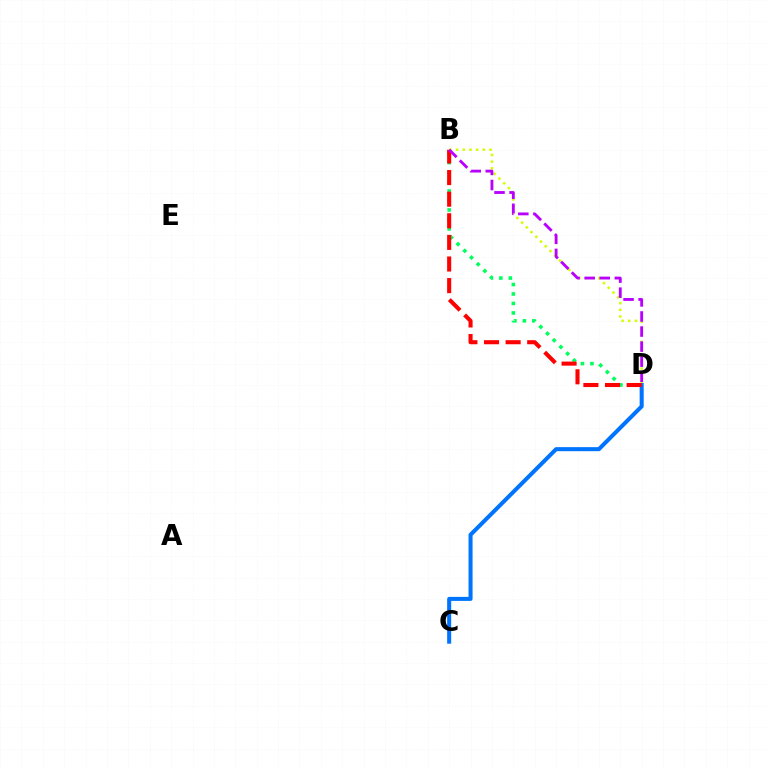{('B', 'D'): [{'color': '#00ff5c', 'line_style': 'dotted', 'thickness': 2.57}, {'color': '#d1ff00', 'line_style': 'dotted', 'thickness': 1.82}, {'color': '#ff0000', 'line_style': 'dashed', 'thickness': 2.94}, {'color': '#b900ff', 'line_style': 'dashed', 'thickness': 2.05}], ('C', 'D'): [{'color': '#0074ff', 'line_style': 'solid', 'thickness': 2.91}]}